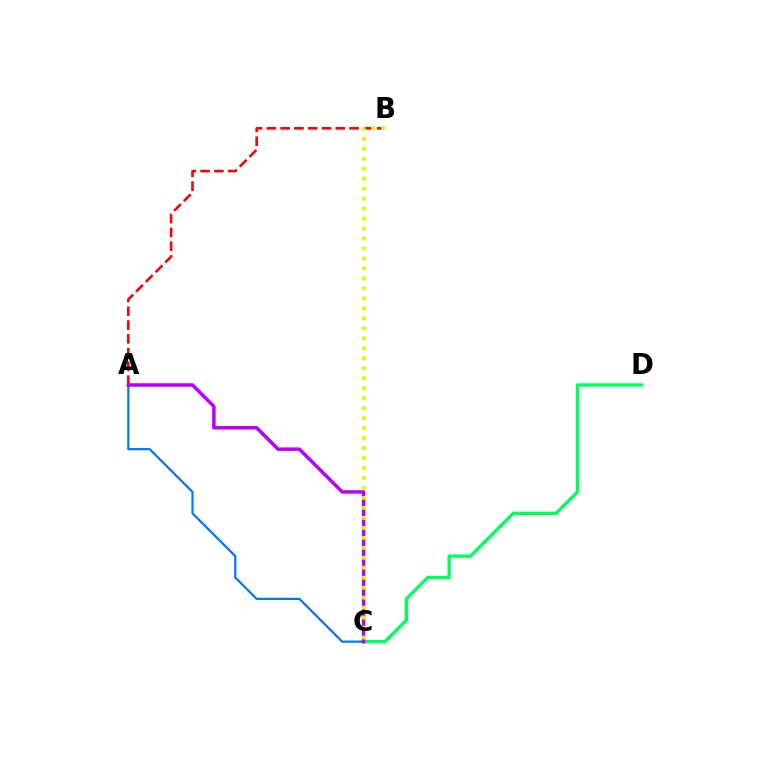{('C', 'D'): [{'color': '#00ff5c', 'line_style': 'solid', 'thickness': 2.39}], ('A', 'B'): [{'color': '#ff0000', 'line_style': 'dashed', 'thickness': 1.87}], ('A', 'C'): [{'color': '#0074ff', 'line_style': 'solid', 'thickness': 1.58}, {'color': '#b900ff', 'line_style': 'solid', 'thickness': 2.51}], ('B', 'C'): [{'color': '#d1ff00', 'line_style': 'dotted', 'thickness': 2.71}]}